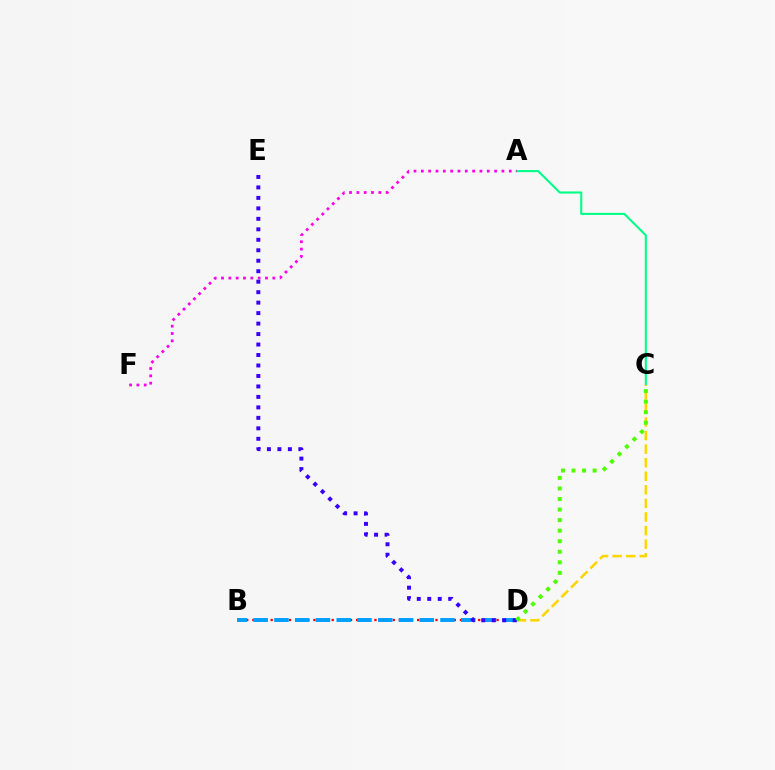{('A', 'C'): [{'color': '#00ff86', 'line_style': 'solid', 'thickness': 1.5}], ('B', 'D'): [{'color': '#ff0000', 'line_style': 'dotted', 'thickness': 1.66}, {'color': '#009eff', 'line_style': 'dashed', 'thickness': 2.82}], ('C', 'D'): [{'color': '#ffd500', 'line_style': 'dashed', 'thickness': 1.84}, {'color': '#4fff00', 'line_style': 'dotted', 'thickness': 2.87}], ('A', 'F'): [{'color': '#ff00ed', 'line_style': 'dotted', 'thickness': 1.99}], ('D', 'E'): [{'color': '#3700ff', 'line_style': 'dotted', 'thickness': 2.85}]}